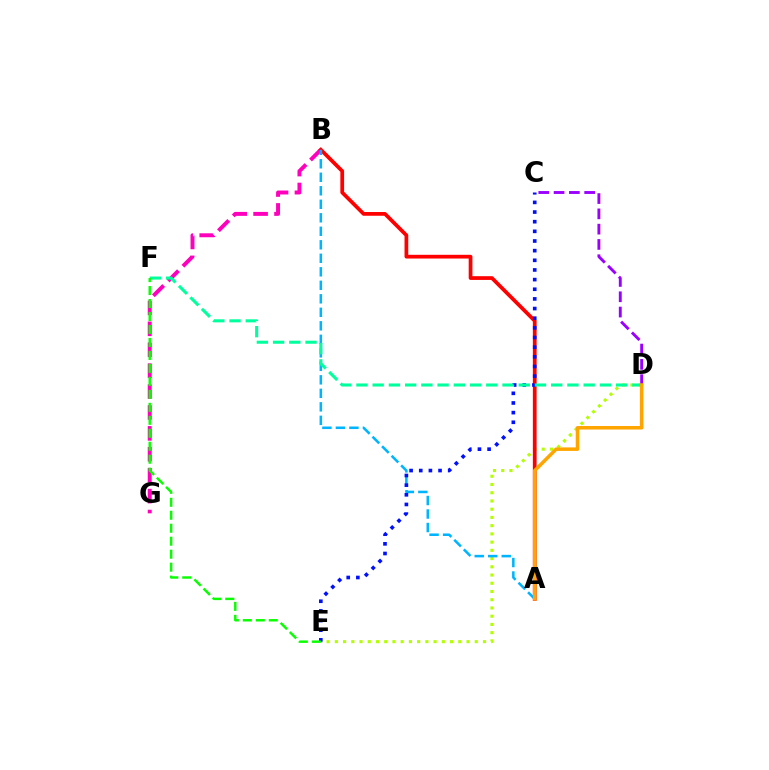{('D', 'E'): [{'color': '#b3ff00', 'line_style': 'dotted', 'thickness': 2.24}], ('B', 'G'): [{'color': '#ff00bd', 'line_style': 'dashed', 'thickness': 2.84}], ('A', 'B'): [{'color': '#ff0000', 'line_style': 'solid', 'thickness': 2.69}, {'color': '#00b5ff', 'line_style': 'dashed', 'thickness': 1.83}], ('C', 'E'): [{'color': '#0010ff', 'line_style': 'dotted', 'thickness': 2.62}], ('D', 'F'): [{'color': '#00ff9d', 'line_style': 'dashed', 'thickness': 2.2}], ('C', 'D'): [{'color': '#9b00ff', 'line_style': 'dashed', 'thickness': 2.08}], ('E', 'F'): [{'color': '#08ff00', 'line_style': 'dashed', 'thickness': 1.76}], ('A', 'D'): [{'color': '#ffa500', 'line_style': 'solid', 'thickness': 2.53}]}